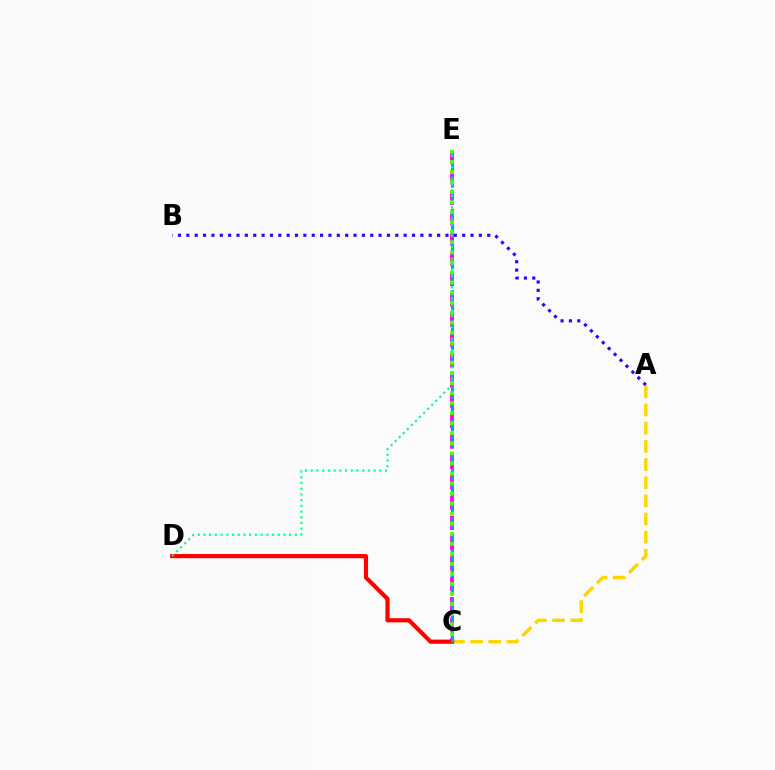{('A', 'C'): [{'color': '#ffd500', 'line_style': 'dashed', 'thickness': 2.47}], ('C', 'E'): [{'color': '#ff00ed', 'line_style': 'dashed', 'thickness': 2.76}, {'color': '#009eff', 'line_style': 'dashed', 'thickness': 2.21}, {'color': '#4fff00', 'line_style': 'dotted', 'thickness': 2.73}], ('C', 'D'): [{'color': '#ff0000', 'line_style': 'solid', 'thickness': 3.0}], ('D', 'E'): [{'color': '#00ff86', 'line_style': 'dotted', 'thickness': 1.55}], ('A', 'B'): [{'color': '#3700ff', 'line_style': 'dotted', 'thickness': 2.27}]}